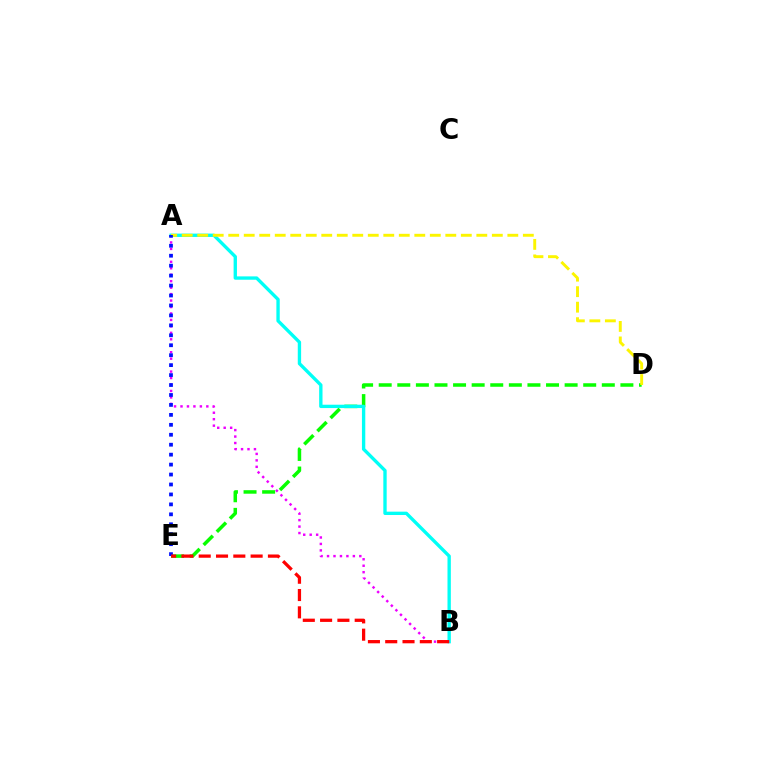{('D', 'E'): [{'color': '#08ff00', 'line_style': 'dashed', 'thickness': 2.53}], ('A', 'B'): [{'color': '#00fff6', 'line_style': 'solid', 'thickness': 2.41}, {'color': '#ee00ff', 'line_style': 'dotted', 'thickness': 1.75}], ('A', 'D'): [{'color': '#fcf500', 'line_style': 'dashed', 'thickness': 2.11}], ('A', 'E'): [{'color': '#0010ff', 'line_style': 'dotted', 'thickness': 2.7}], ('B', 'E'): [{'color': '#ff0000', 'line_style': 'dashed', 'thickness': 2.35}]}